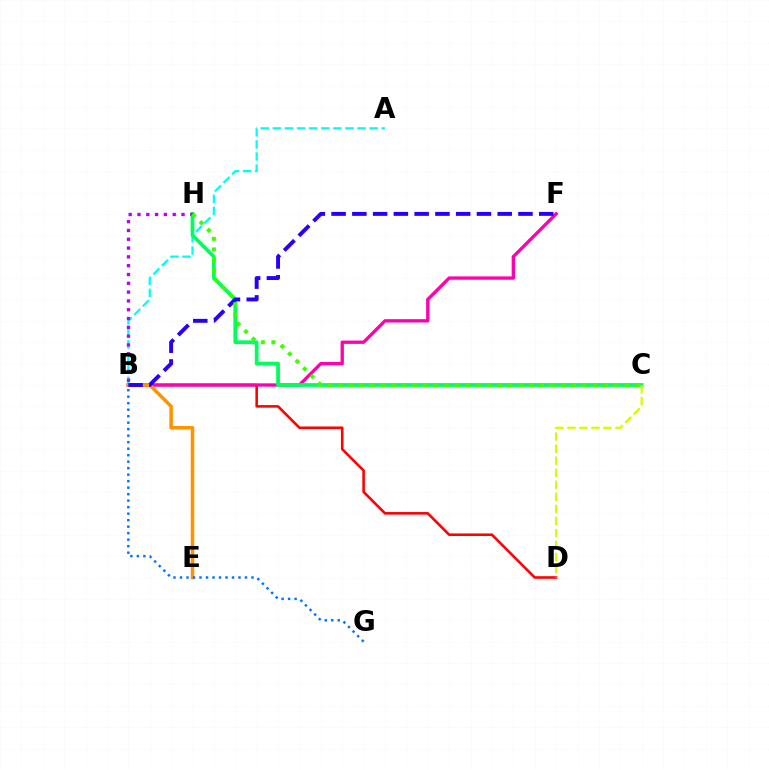{('B', 'D'): [{'color': '#ff0000', 'line_style': 'solid', 'thickness': 1.85}], ('A', 'B'): [{'color': '#00fff6', 'line_style': 'dashed', 'thickness': 1.64}], ('B', 'F'): [{'color': '#ff00ac', 'line_style': 'solid', 'thickness': 2.39}, {'color': '#2500ff', 'line_style': 'dashed', 'thickness': 2.82}], ('C', 'H'): [{'color': '#00ff5c', 'line_style': 'solid', 'thickness': 2.71}, {'color': '#3dff00', 'line_style': 'dotted', 'thickness': 2.88}], ('B', 'E'): [{'color': '#ff9400', 'line_style': 'solid', 'thickness': 2.56}], ('C', 'D'): [{'color': '#d1ff00', 'line_style': 'dashed', 'thickness': 1.64}], ('B', 'H'): [{'color': '#b900ff', 'line_style': 'dotted', 'thickness': 2.39}], ('B', 'G'): [{'color': '#0074ff', 'line_style': 'dotted', 'thickness': 1.77}]}